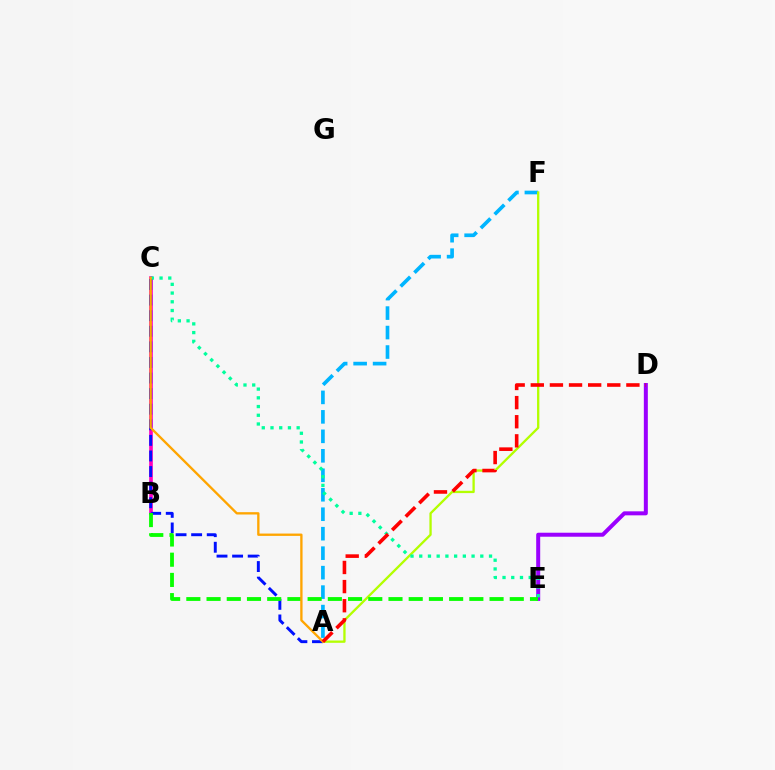{('A', 'F'): [{'color': '#00b5ff', 'line_style': 'dashed', 'thickness': 2.65}, {'color': '#b3ff00', 'line_style': 'solid', 'thickness': 1.66}], ('B', 'C'): [{'color': '#ff00bd', 'line_style': 'solid', 'thickness': 2.63}], ('D', 'E'): [{'color': '#9b00ff', 'line_style': 'solid', 'thickness': 2.88}], ('C', 'E'): [{'color': '#00ff9d', 'line_style': 'dotted', 'thickness': 2.37}], ('A', 'C'): [{'color': '#0010ff', 'line_style': 'dashed', 'thickness': 2.12}, {'color': '#ffa500', 'line_style': 'solid', 'thickness': 1.68}], ('B', 'E'): [{'color': '#08ff00', 'line_style': 'dashed', 'thickness': 2.75}], ('A', 'D'): [{'color': '#ff0000', 'line_style': 'dashed', 'thickness': 2.6}]}